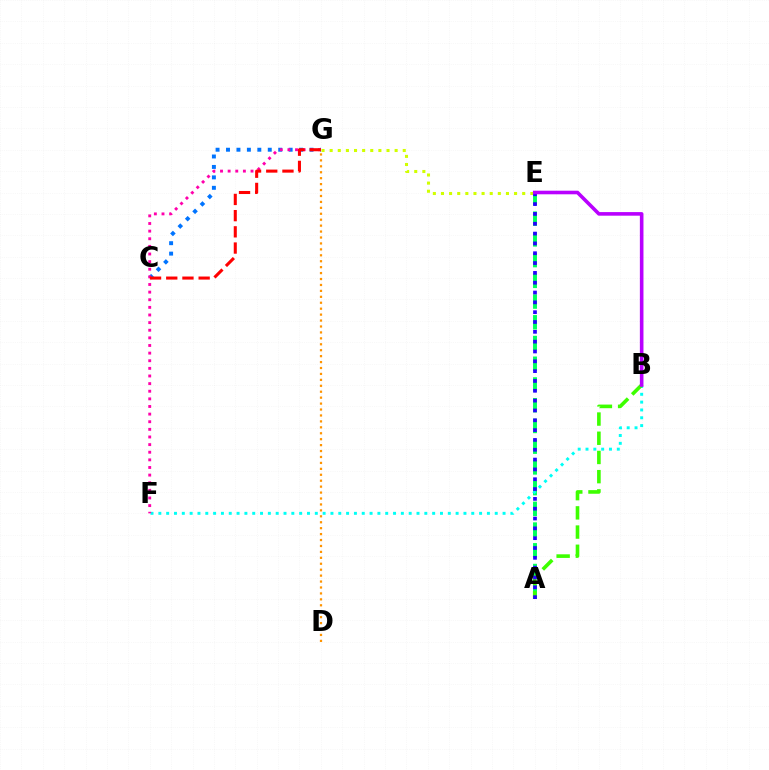{('A', 'E'): [{'color': '#00ff5c', 'line_style': 'dashed', 'thickness': 2.82}, {'color': '#2500ff', 'line_style': 'dotted', 'thickness': 2.67}], ('B', 'F'): [{'color': '#00fff6', 'line_style': 'dotted', 'thickness': 2.13}], ('A', 'B'): [{'color': '#3dff00', 'line_style': 'dashed', 'thickness': 2.61}], ('C', 'G'): [{'color': '#0074ff', 'line_style': 'dotted', 'thickness': 2.84}, {'color': '#ff0000', 'line_style': 'dashed', 'thickness': 2.2}], ('E', 'G'): [{'color': '#d1ff00', 'line_style': 'dotted', 'thickness': 2.21}], ('F', 'G'): [{'color': '#ff00ac', 'line_style': 'dotted', 'thickness': 2.07}], ('D', 'G'): [{'color': '#ff9400', 'line_style': 'dotted', 'thickness': 1.61}], ('B', 'E'): [{'color': '#b900ff', 'line_style': 'solid', 'thickness': 2.59}]}